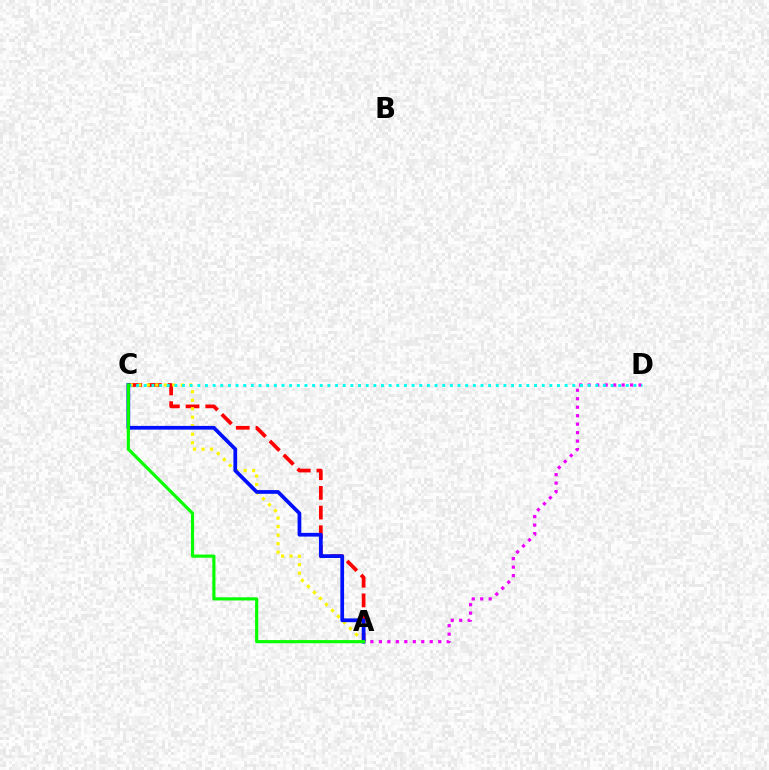{('A', 'D'): [{'color': '#ee00ff', 'line_style': 'dotted', 'thickness': 2.3}], ('A', 'C'): [{'color': '#ff0000', 'line_style': 'dashed', 'thickness': 2.67}, {'color': '#fcf500', 'line_style': 'dotted', 'thickness': 2.31}, {'color': '#0010ff', 'line_style': 'solid', 'thickness': 2.69}, {'color': '#08ff00', 'line_style': 'solid', 'thickness': 2.27}], ('C', 'D'): [{'color': '#00fff6', 'line_style': 'dotted', 'thickness': 2.08}]}